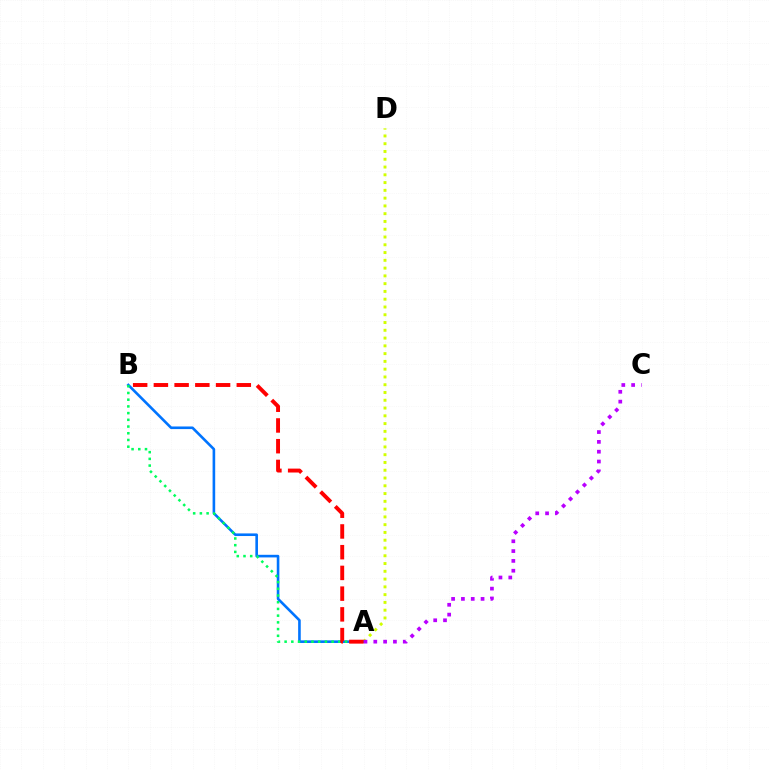{('A', 'D'): [{'color': '#d1ff00', 'line_style': 'dotted', 'thickness': 2.11}], ('A', 'B'): [{'color': '#0074ff', 'line_style': 'solid', 'thickness': 1.88}, {'color': '#00ff5c', 'line_style': 'dotted', 'thickness': 1.82}, {'color': '#ff0000', 'line_style': 'dashed', 'thickness': 2.82}], ('A', 'C'): [{'color': '#b900ff', 'line_style': 'dotted', 'thickness': 2.67}]}